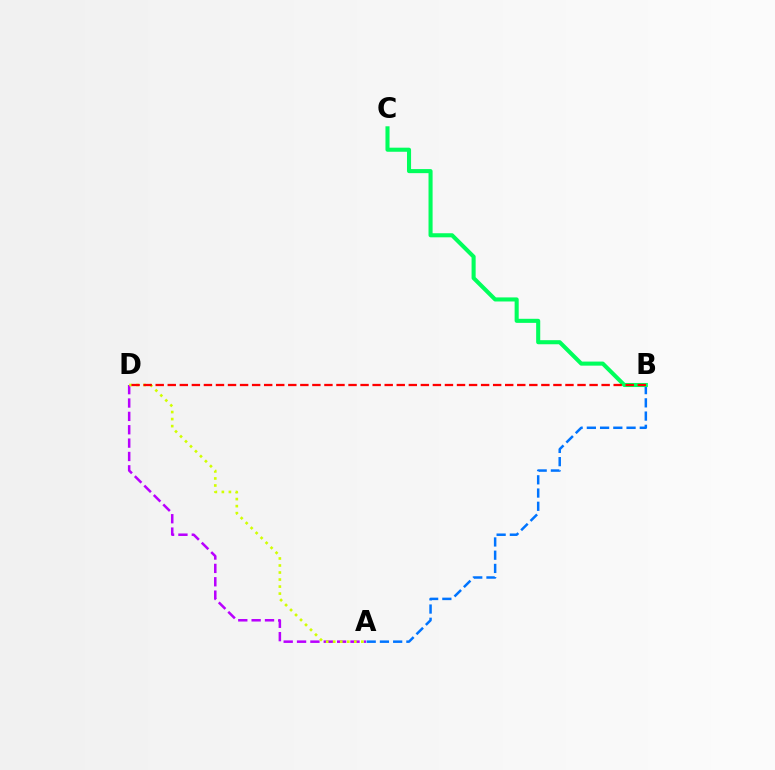{('A', 'B'): [{'color': '#0074ff', 'line_style': 'dashed', 'thickness': 1.8}], ('A', 'D'): [{'color': '#b900ff', 'line_style': 'dashed', 'thickness': 1.82}, {'color': '#d1ff00', 'line_style': 'dotted', 'thickness': 1.91}], ('B', 'C'): [{'color': '#00ff5c', 'line_style': 'solid', 'thickness': 2.93}], ('B', 'D'): [{'color': '#ff0000', 'line_style': 'dashed', 'thickness': 1.64}]}